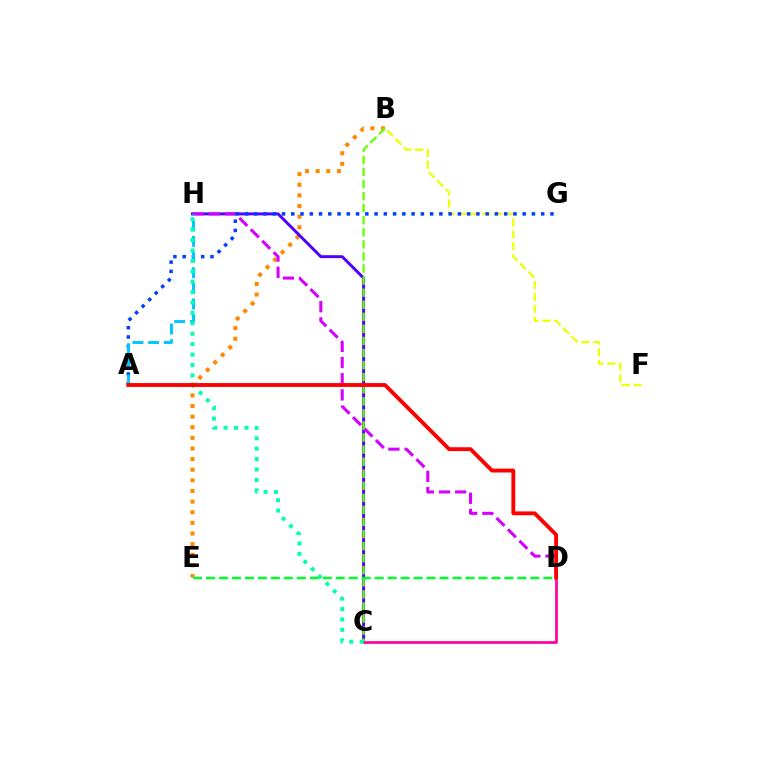{('B', 'E'): [{'color': '#ff8800', 'line_style': 'dotted', 'thickness': 2.89}], ('C', 'H'): [{'color': '#4f00ff', 'line_style': 'solid', 'thickness': 2.13}, {'color': '#00ffaf', 'line_style': 'dotted', 'thickness': 2.83}], ('D', 'H'): [{'color': '#d600ff', 'line_style': 'dashed', 'thickness': 2.2}], ('B', 'F'): [{'color': '#eeff00', 'line_style': 'dashed', 'thickness': 1.62}], ('A', 'G'): [{'color': '#003fff', 'line_style': 'dotted', 'thickness': 2.51}], ('C', 'D'): [{'color': '#ff00a0', 'line_style': 'solid', 'thickness': 1.97}], ('B', 'C'): [{'color': '#66ff00', 'line_style': 'dashed', 'thickness': 1.64}], ('A', 'H'): [{'color': '#00c7ff', 'line_style': 'dashed', 'thickness': 2.13}], ('D', 'E'): [{'color': '#00ff27', 'line_style': 'dashed', 'thickness': 1.76}], ('A', 'D'): [{'color': '#ff0000', 'line_style': 'solid', 'thickness': 2.79}]}